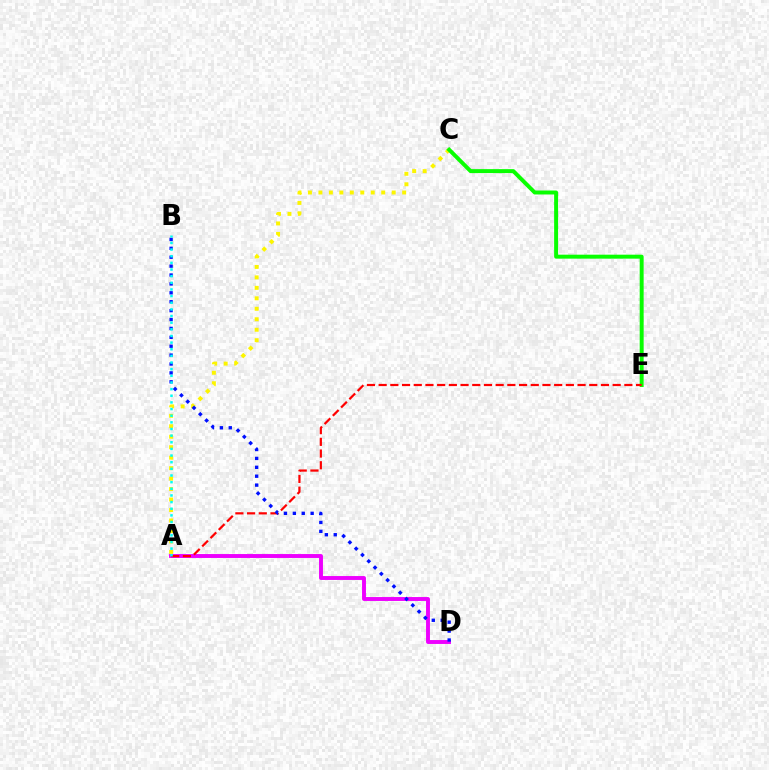{('A', 'D'): [{'color': '#ee00ff', 'line_style': 'solid', 'thickness': 2.81}], ('A', 'C'): [{'color': '#fcf500', 'line_style': 'dotted', 'thickness': 2.84}], ('C', 'E'): [{'color': '#08ff00', 'line_style': 'solid', 'thickness': 2.85}], ('A', 'E'): [{'color': '#ff0000', 'line_style': 'dashed', 'thickness': 1.59}], ('B', 'D'): [{'color': '#0010ff', 'line_style': 'dotted', 'thickness': 2.42}], ('A', 'B'): [{'color': '#00fff6', 'line_style': 'dotted', 'thickness': 1.81}]}